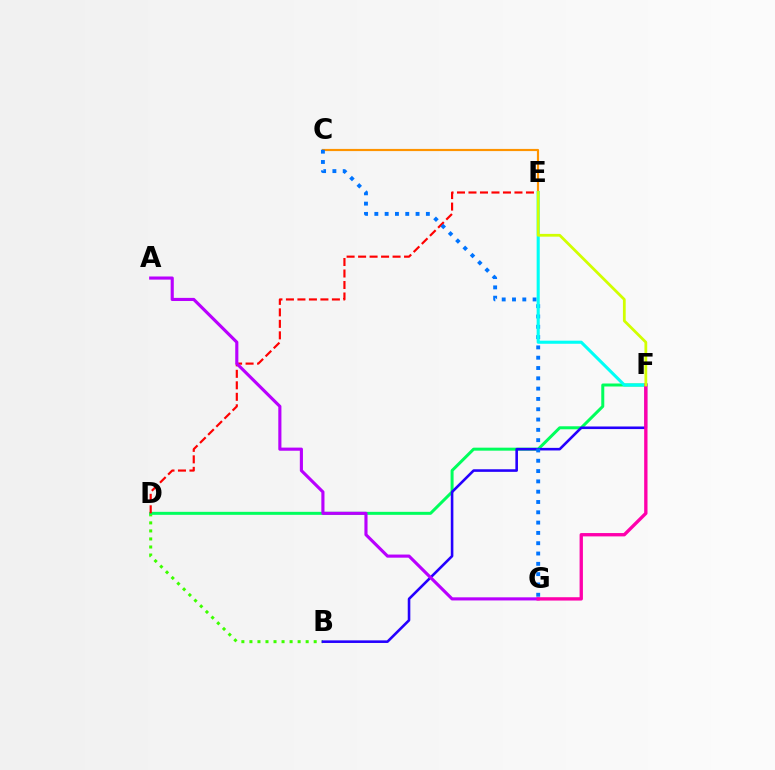{('B', 'D'): [{'color': '#3dff00', 'line_style': 'dotted', 'thickness': 2.18}], ('D', 'F'): [{'color': '#00ff5c', 'line_style': 'solid', 'thickness': 2.16}], ('D', 'E'): [{'color': '#ff0000', 'line_style': 'dashed', 'thickness': 1.56}], ('B', 'F'): [{'color': '#2500ff', 'line_style': 'solid', 'thickness': 1.86}], ('C', 'E'): [{'color': '#ff9400', 'line_style': 'solid', 'thickness': 1.56}], ('C', 'G'): [{'color': '#0074ff', 'line_style': 'dotted', 'thickness': 2.8}], ('E', 'F'): [{'color': '#00fff6', 'line_style': 'solid', 'thickness': 2.22}, {'color': '#d1ff00', 'line_style': 'solid', 'thickness': 1.99}], ('A', 'G'): [{'color': '#b900ff', 'line_style': 'solid', 'thickness': 2.25}], ('F', 'G'): [{'color': '#ff00ac', 'line_style': 'solid', 'thickness': 2.4}]}